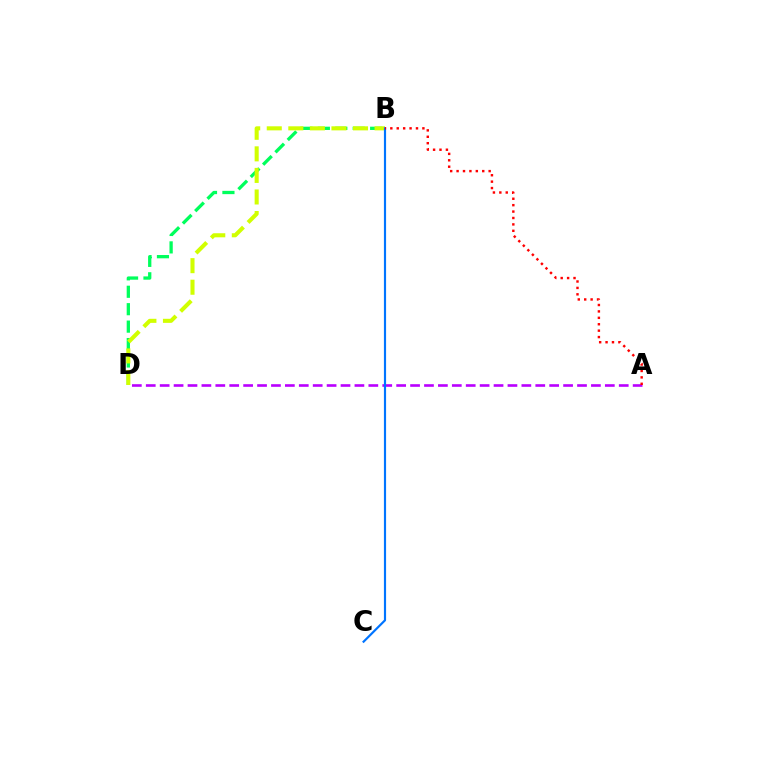{('B', 'D'): [{'color': '#00ff5c', 'line_style': 'dashed', 'thickness': 2.37}, {'color': '#d1ff00', 'line_style': 'dashed', 'thickness': 2.93}], ('A', 'D'): [{'color': '#b900ff', 'line_style': 'dashed', 'thickness': 1.89}], ('B', 'C'): [{'color': '#0074ff', 'line_style': 'solid', 'thickness': 1.56}], ('A', 'B'): [{'color': '#ff0000', 'line_style': 'dotted', 'thickness': 1.74}]}